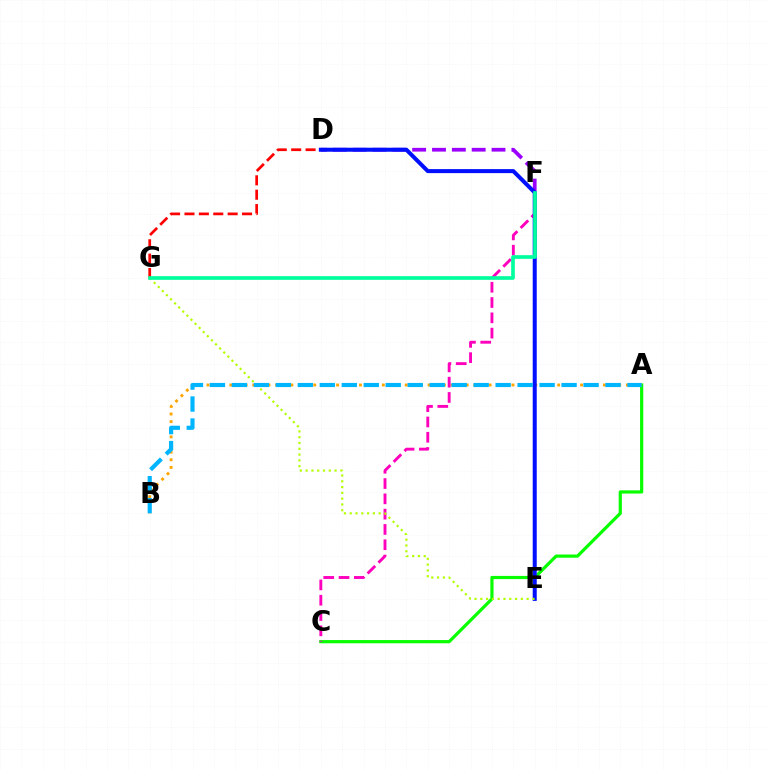{('D', 'G'): [{'color': '#ff0000', 'line_style': 'dashed', 'thickness': 1.96}], ('D', 'F'): [{'color': '#9b00ff', 'line_style': 'dashed', 'thickness': 2.7}], ('A', 'C'): [{'color': '#08ff00', 'line_style': 'solid', 'thickness': 2.3}], ('A', 'B'): [{'color': '#ffa500', 'line_style': 'dotted', 'thickness': 2.07}, {'color': '#00b5ff', 'line_style': 'dashed', 'thickness': 2.99}], ('C', 'F'): [{'color': '#ff00bd', 'line_style': 'dashed', 'thickness': 2.08}], ('D', 'E'): [{'color': '#0010ff', 'line_style': 'solid', 'thickness': 2.89}], ('E', 'G'): [{'color': '#b3ff00', 'line_style': 'dotted', 'thickness': 1.57}], ('F', 'G'): [{'color': '#00ff9d', 'line_style': 'solid', 'thickness': 2.64}]}